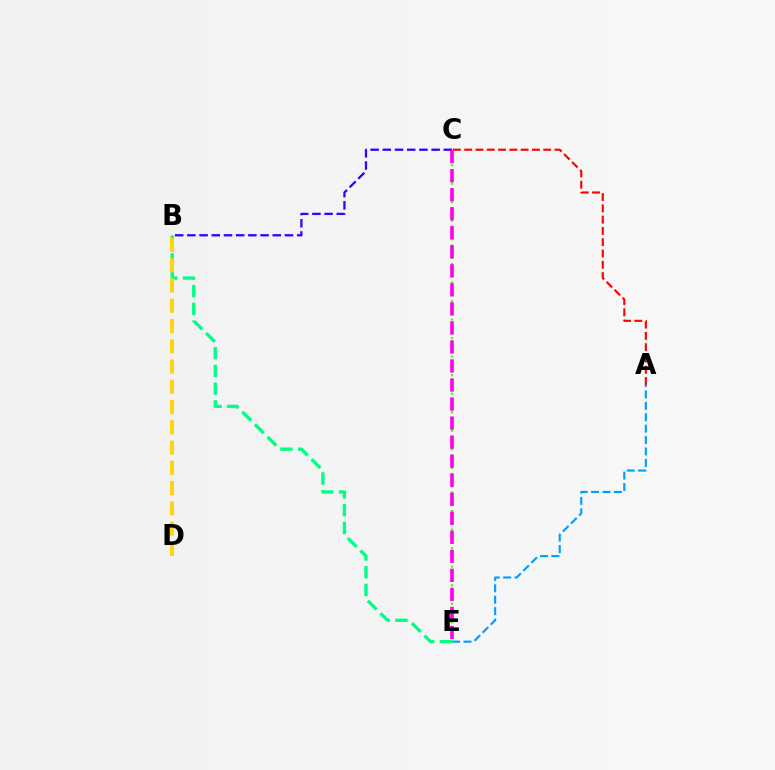{('A', 'E'): [{'color': '#009eff', 'line_style': 'dashed', 'thickness': 1.55}], ('A', 'C'): [{'color': '#ff0000', 'line_style': 'dashed', 'thickness': 1.53}], ('B', 'C'): [{'color': '#3700ff', 'line_style': 'dashed', 'thickness': 1.66}], ('C', 'E'): [{'color': '#4fff00', 'line_style': 'dotted', 'thickness': 1.68}, {'color': '#ff00ed', 'line_style': 'dashed', 'thickness': 2.59}], ('B', 'E'): [{'color': '#00ff86', 'line_style': 'dashed', 'thickness': 2.41}], ('B', 'D'): [{'color': '#ffd500', 'line_style': 'dashed', 'thickness': 2.75}]}